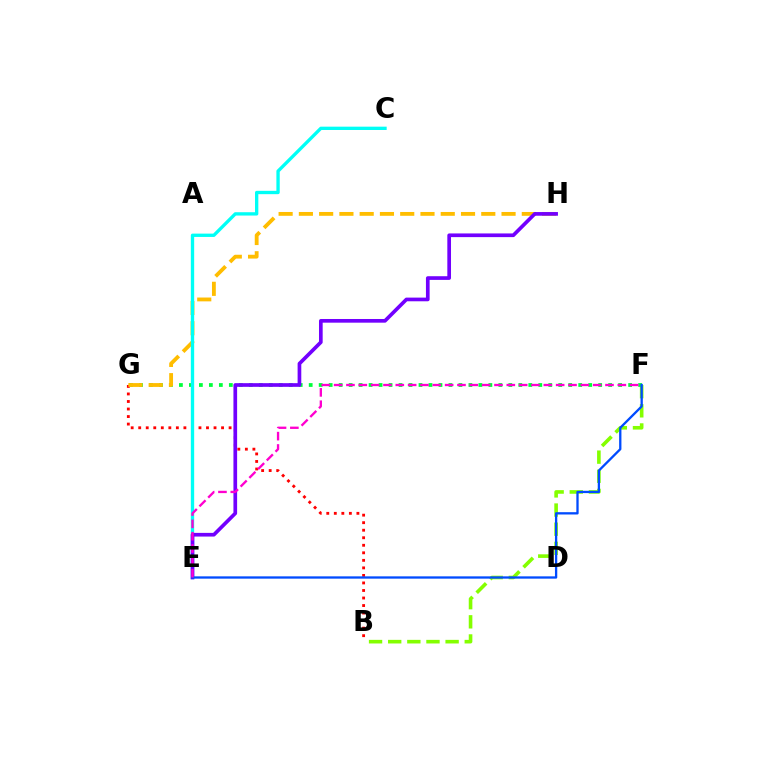{('B', 'F'): [{'color': '#84ff00', 'line_style': 'dashed', 'thickness': 2.6}], ('B', 'G'): [{'color': '#ff0000', 'line_style': 'dotted', 'thickness': 2.05}], ('F', 'G'): [{'color': '#00ff39', 'line_style': 'dotted', 'thickness': 2.71}], ('G', 'H'): [{'color': '#ffbd00', 'line_style': 'dashed', 'thickness': 2.75}], ('C', 'E'): [{'color': '#00fff6', 'line_style': 'solid', 'thickness': 2.4}], ('E', 'H'): [{'color': '#7200ff', 'line_style': 'solid', 'thickness': 2.65}], ('E', 'F'): [{'color': '#004bff', 'line_style': 'solid', 'thickness': 1.66}, {'color': '#ff00cf', 'line_style': 'dashed', 'thickness': 1.68}]}